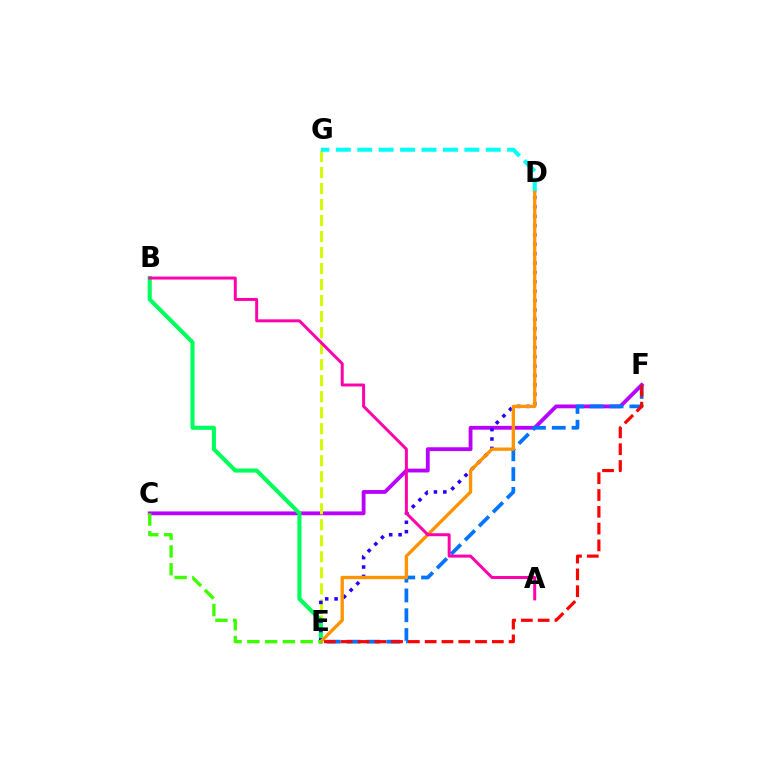{('C', 'F'): [{'color': '#b900ff', 'line_style': 'solid', 'thickness': 2.75}], ('E', 'G'): [{'color': '#d1ff00', 'line_style': 'dashed', 'thickness': 2.18}], ('E', 'F'): [{'color': '#0074ff', 'line_style': 'dashed', 'thickness': 2.69}, {'color': '#ff0000', 'line_style': 'dashed', 'thickness': 2.28}], ('B', 'E'): [{'color': '#00ff5c', 'line_style': 'solid', 'thickness': 2.94}], ('D', 'E'): [{'color': '#2500ff', 'line_style': 'dotted', 'thickness': 2.55}, {'color': '#ff9400', 'line_style': 'solid', 'thickness': 2.39}], ('D', 'G'): [{'color': '#00fff6', 'line_style': 'dashed', 'thickness': 2.91}], ('A', 'B'): [{'color': '#ff00ac', 'line_style': 'solid', 'thickness': 2.14}], ('C', 'E'): [{'color': '#3dff00', 'line_style': 'dashed', 'thickness': 2.41}]}